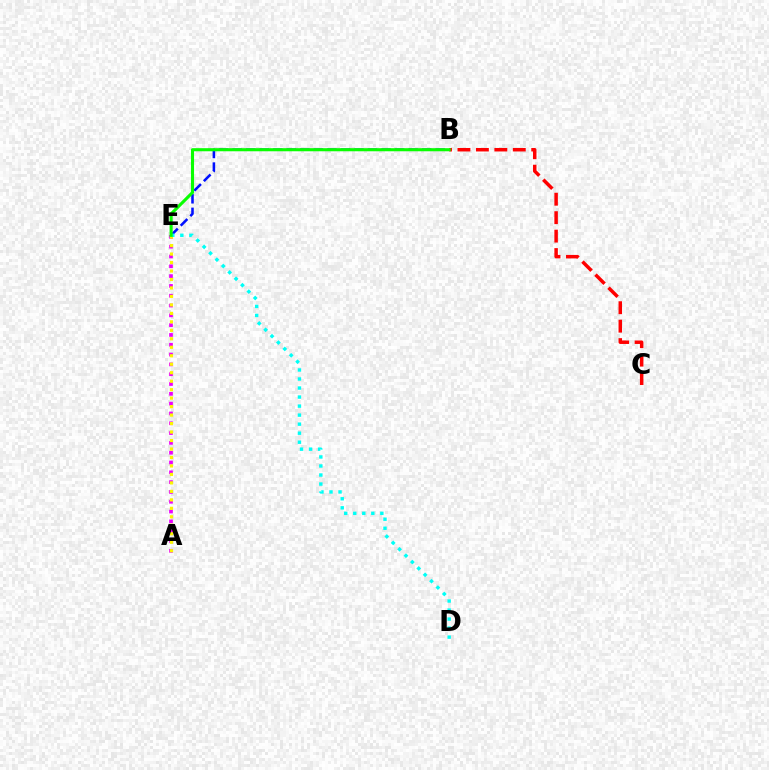{('B', 'E'): [{'color': '#0010ff', 'line_style': 'dashed', 'thickness': 1.84}, {'color': '#08ff00', 'line_style': 'solid', 'thickness': 2.23}], ('A', 'E'): [{'color': '#ee00ff', 'line_style': 'dotted', 'thickness': 2.67}, {'color': '#fcf500', 'line_style': 'dotted', 'thickness': 2.3}], ('D', 'E'): [{'color': '#00fff6', 'line_style': 'dotted', 'thickness': 2.45}], ('B', 'C'): [{'color': '#ff0000', 'line_style': 'dashed', 'thickness': 2.51}]}